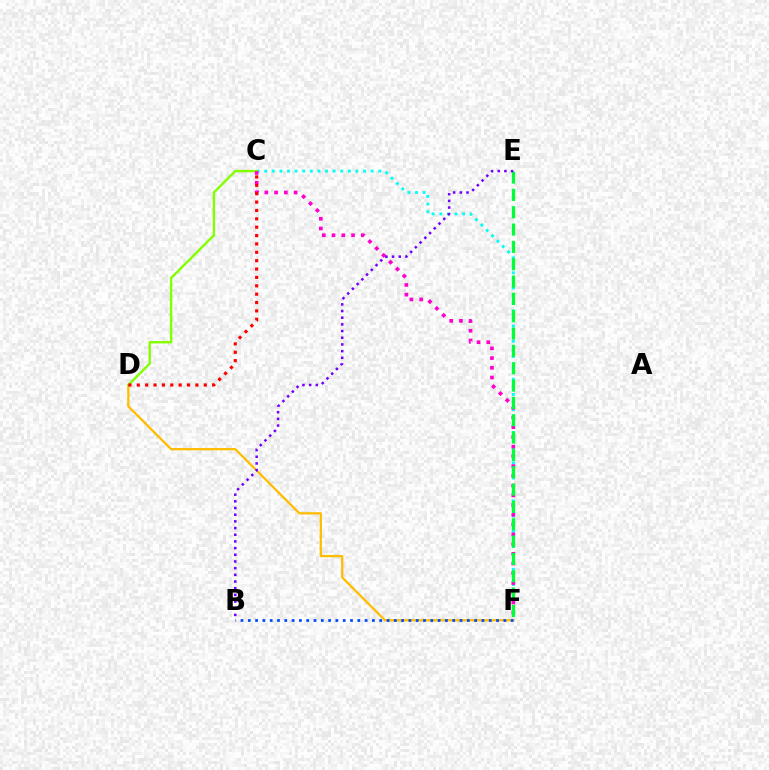{('C', 'F'): [{'color': '#00fff6', 'line_style': 'dotted', 'thickness': 2.07}, {'color': '#ff00cf', 'line_style': 'dotted', 'thickness': 2.65}], ('D', 'F'): [{'color': '#ffbd00', 'line_style': 'solid', 'thickness': 1.62}], ('C', 'D'): [{'color': '#84ff00', 'line_style': 'solid', 'thickness': 1.73}, {'color': '#ff0000', 'line_style': 'dotted', 'thickness': 2.27}], ('B', 'F'): [{'color': '#004bff', 'line_style': 'dotted', 'thickness': 1.98}], ('E', 'F'): [{'color': '#00ff39', 'line_style': 'dashed', 'thickness': 2.35}], ('B', 'E'): [{'color': '#7200ff', 'line_style': 'dotted', 'thickness': 1.81}]}